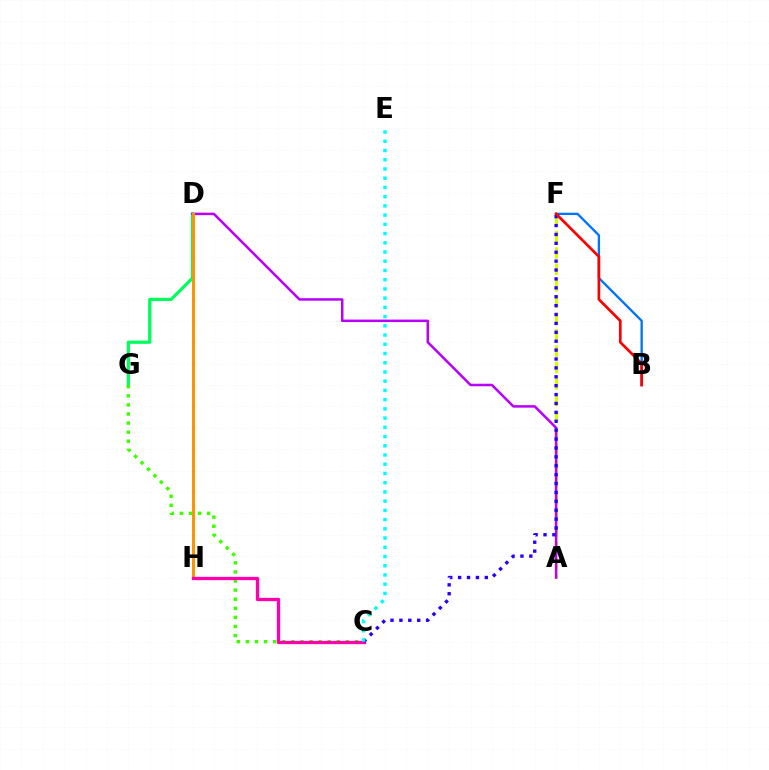{('B', 'F'): [{'color': '#0074ff', 'line_style': 'solid', 'thickness': 1.67}, {'color': '#ff0000', 'line_style': 'solid', 'thickness': 1.95}], ('D', 'G'): [{'color': '#00ff5c', 'line_style': 'solid', 'thickness': 2.32}], ('A', 'F'): [{'color': '#d1ff00', 'line_style': 'dashed', 'thickness': 2.22}], ('A', 'D'): [{'color': '#b900ff', 'line_style': 'solid', 'thickness': 1.81}], ('C', 'G'): [{'color': '#3dff00', 'line_style': 'dotted', 'thickness': 2.47}], ('D', 'H'): [{'color': '#ff9400', 'line_style': 'solid', 'thickness': 2.15}], ('C', 'H'): [{'color': '#ff00ac', 'line_style': 'solid', 'thickness': 2.39}], ('C', 'F'): [{'color': '#2500ff', 'line_style': 'dotted', 'thickness': 2.42}], ('C', 'E'): [{'color': '#00fff6', 'line_style': 'dotted', 'thickness': 2.51}]}